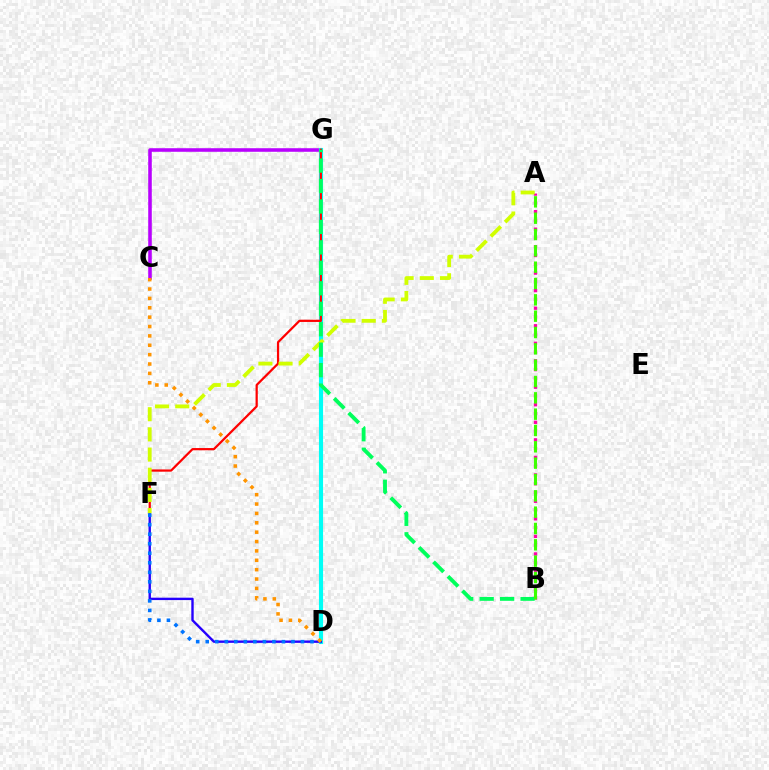{('A', 'B'): [{'color': '#ff00ac', 'line_style': 'dotted', 'thickness': 2.38}, {'color': '#3dff00', 'line_style': 'dashed', 'thickness': 2.22}], ('C', 'G'): [{'color': '#b900ff', 'line_style': 'solid', 'thickness': 2.56}], ('D', 'G'): [{'color': '#00fff6', 'line_style': 'solid', 'thickness': 2.96}], ('F', 'G'): [{'color': '#ff0000', 'line_style': 'solid', 'thickness': 1.61}], ('D', 'F'): [{'color': '#2500ff', 'line_style': 'solid', 'thickness': 1.72}, {'color': '#0074ff', 'line_style': 'dotted', 'thickness': 2.59}], ('A', 'F'): [{'color': '#d1ff00', 'line_style': 'dashed', 'thickness': 2.74}], ('B', 'G'): [{'color': '#00ff5c', 'line_style': 'dashed', 'thickness': 2.78}], ('C', 'D'): [{'color': '#ff9400', 'line_style': 'dotted', 'thickness': 2.55}]}